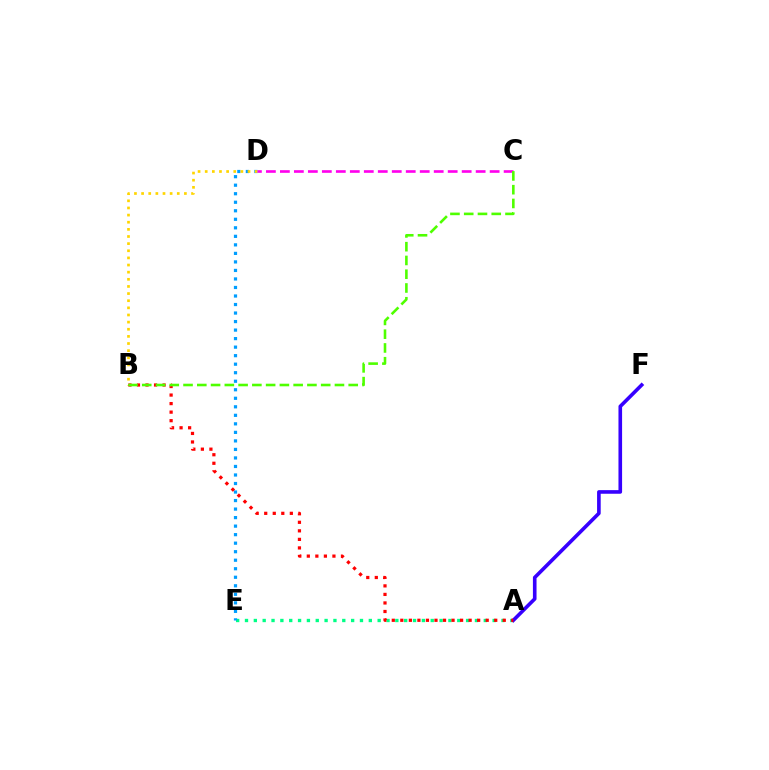{('A', 'E'): [{'color': '#00ff86', 'line_style': 'dotted', 'thickness': 2.4}], ('D', 'E'): [{'color': '#009eff', 'line_style': 'dotted', 'thickness': 2.32}], ('B', 'D'): [{'color': '#ffd500', 'line_style': 'dotted', 'thickness': 1.94}], ('A', 'F'): [{'color': '#3700ff', 'line_style': 'solid', 'thickness': 2.61}], ('C', 'D'): [{'color': '#ff00ed', 'line_style': 'dashed', 'thickness': 1.9}], ('A', 'B'): [{'color': '#ff0000', 'line_style': 'dotted', 'thickness': 2.32}], ('B', 'C'): [{'color': '#4fff00', 'line_style': 'dashed', 'thickness': 1.87}]}